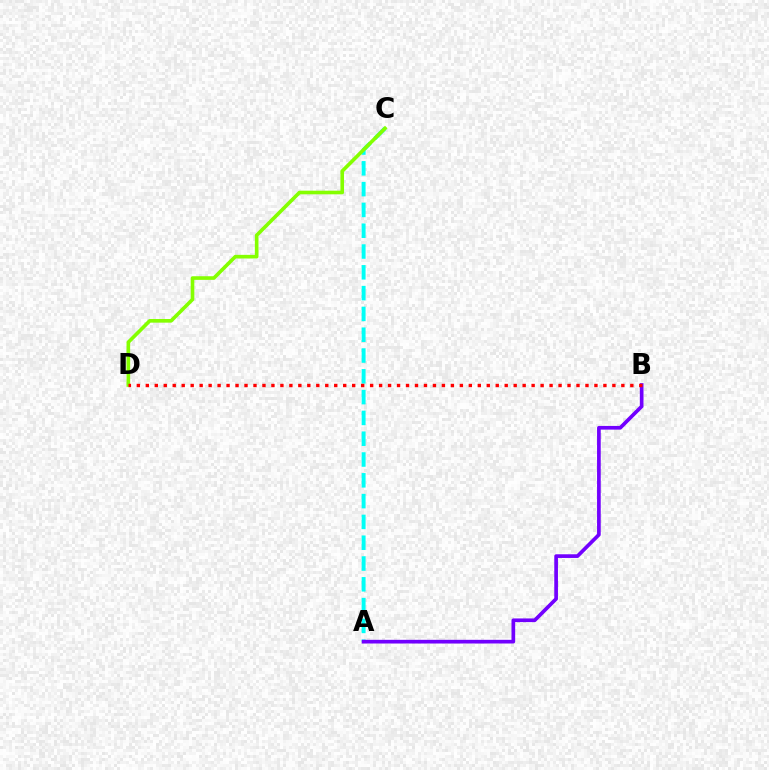{('A', 'C'): [{'color': '#00fff6', 'line_style': 'dashed', 'thickness': 2.83}], ('C', 'D'): [{'color': '#84ff00', 'line_style': 'solid', 'thickness': 2.62}], ('A', 'B'): [{'color': '#7200ff', 'line_style': 'solid', 'thickness': 2.65}], ('B', 'D'): [{'color': '#ff0000', 'line_style': 'dotted', 'thickness': 2.44}]}